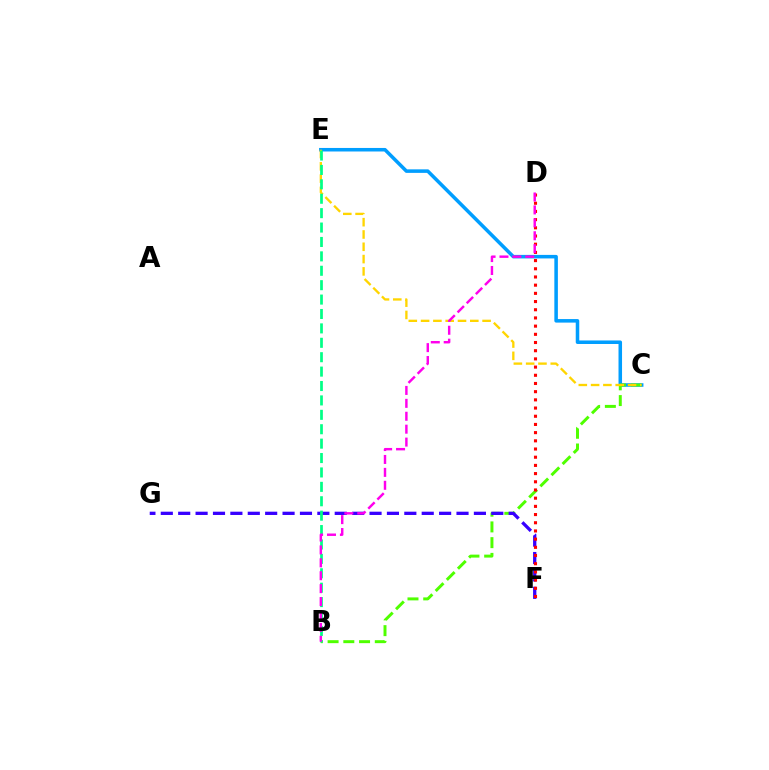{('C', 'E'): [{'color': '#009eff', 'line_style': 'solid', 'thickness': 2.54}, {'color': '#ffd500', 'line_style': 'dashed', 'thickness': 1.67}], ('B', 'C'): [{'color': '#4fff00', 'line_style': 'dashed', 'thickness': 2.14}], ('F', 'G'): [{'color': '#3700ff', 'line_style': 'dashed', 'thickness': 2.36}], ('D', 'F'): [{'color': '#ff0000', 'line_style': 'dotted', 'thickness': 2.23}], ('B', 'E'): [{'color': '#00ff86', 'line_style': 'dashed', 'thickness': 1.96}], ('B', 'D'): [{'color': '#ff00ed', 'line_style': 'dashed', 'thickness': 1.75}]}